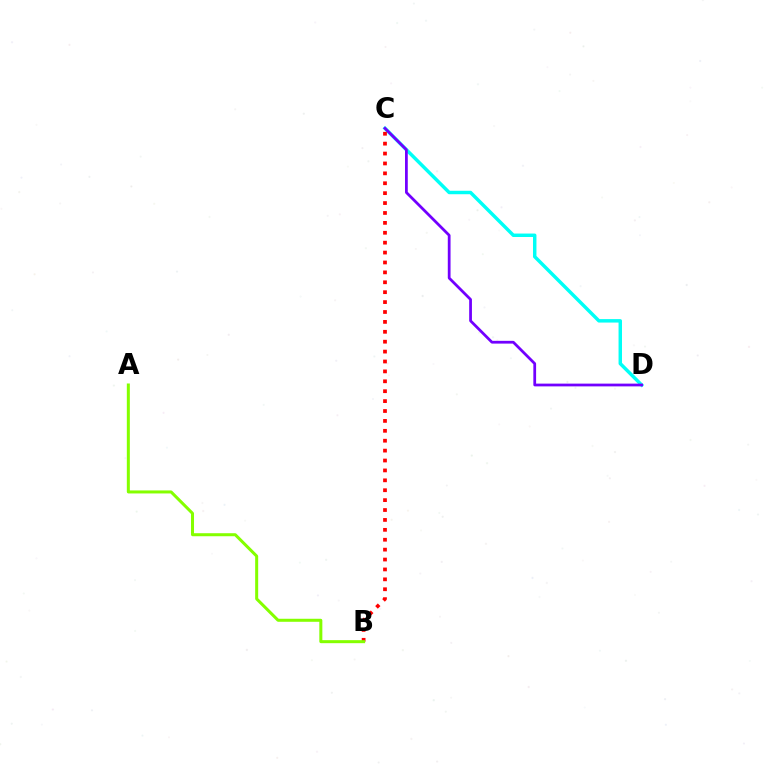{('C', 'D'): [{'color': '#00fff6', 'line_style': 'solid', 'thickness': 2.49}, {'color': '#7200ff', 'line_style': 'solid', 'thickness': 1.99}], ('B', 'C'): [{'color': '#ff0000', 'line_style': 'dotted', 'thickness': 2.69}], ('A', 'B'): [{'color': '#84ff00', 'line_style': 'solid', 'thickness': 2.17}]}